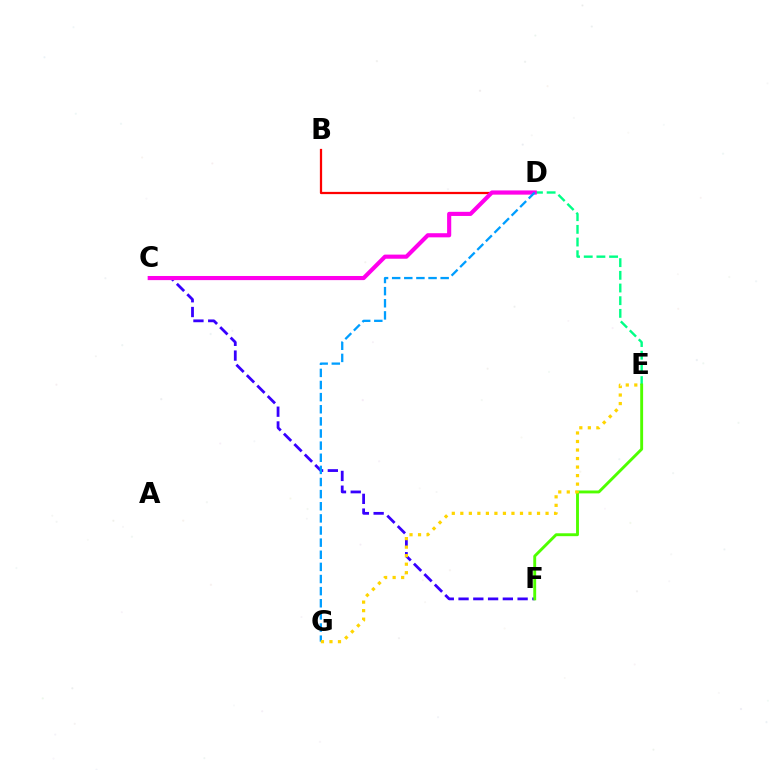{('C', 'F'): [{'color': '#3700ff', 'line_style': 'dashed', 'thickness': 2.01}], ('B', 'D'): [{'color': '#ff0000', 'line_style': 'solid', 'thickness': 1.62}], ('D', 'E'): [{'color': '#00ff86', 'line_style': 'dashed', 'thickness': 1.72}], ('E', 'F'): [{'color': '#4fff00', 'line_style': 'solid', 'thickness': 2.08}], ('C', 'D'): [{'color': '#ff00ed', 'line_style': 'solid', 'thickness': 2.97}], ('D', 'G'): [{'color': '#009eff', 'line_style': 'dashed', 'thickness': 1.65}], ('E', 'G'): [{'color': '#ffd500', 'line_style': 'dotted', 'thickness': 2.32}]}